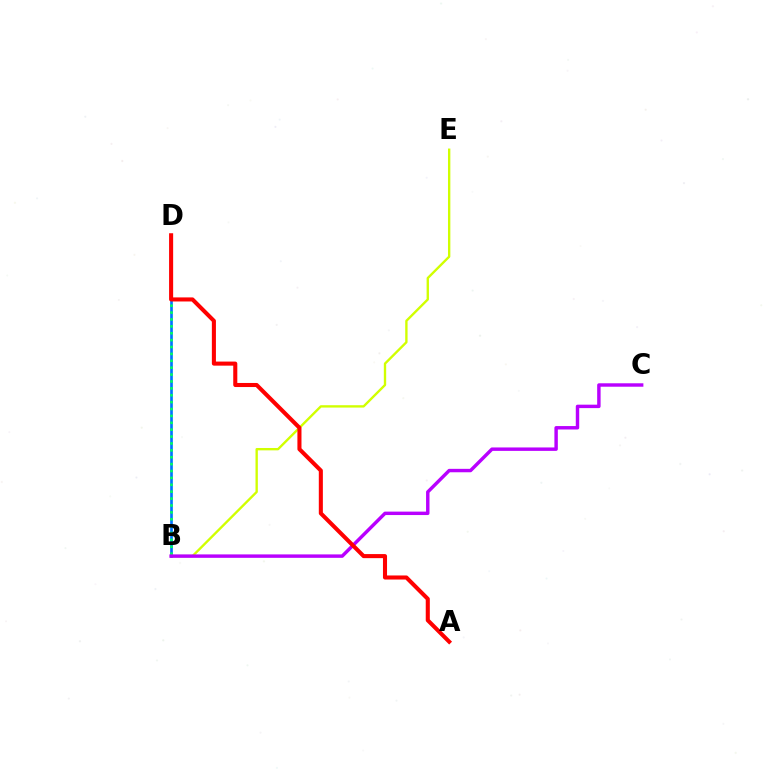{('B', 'D'): [{'color': '#0074ff', 'line_style': 'solid', 'thickness': 1.92}, {'color': '#00ff5c', 'line_style': 'dotted', 'thickness': 1.87}], ('B', 'E'): [{'color': '#d1ff00', 'line_style': 'solid', 'thickness': 1.7}], ('B', 'C'): [{'color': '#b900ff', 'line_style': 'solid', 'thickness': 2.47}], ('A', 'D'): [{'color': '#ff0000', 'line_style': 'solid', 'thickness': 2.93}]}